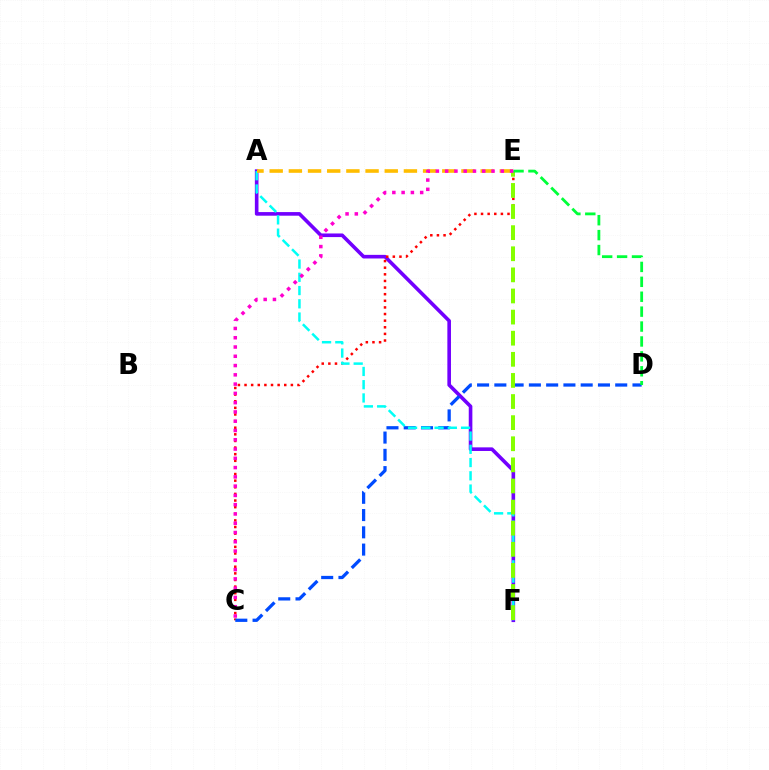{('A', 'F'): [{'color': '#7200ff', 'line_style': 'solid', 'thickness': 2.6}, {'color': '#00fff6', 'line_style': 'dashed', 'thickness': 1.8}], ('C', 'E'): [{'color': '#ff0000', 'line_style': 'dotted', 'thickness': 1.8}, {'color': '#ff00cf', 'line_style': 'dotted', 'thickness': 2.52}], ('C', 'D'): [{'color': '#004bff', 'line_style': 'dashed', 'thickness': 2.35}], ('A', 'E'): [{'color': '#ffbd00', 'line_style': 'dashed', 'thickness': 2.61}], ('E', 'F'): [{'color': '#84ff00', 'line_style': 'dashed', 'thickness': 2.87}], ('D', 'E'): [{'color': '#00ff39', 'line_style': 'dashed', 'thickness': 2.03}]}